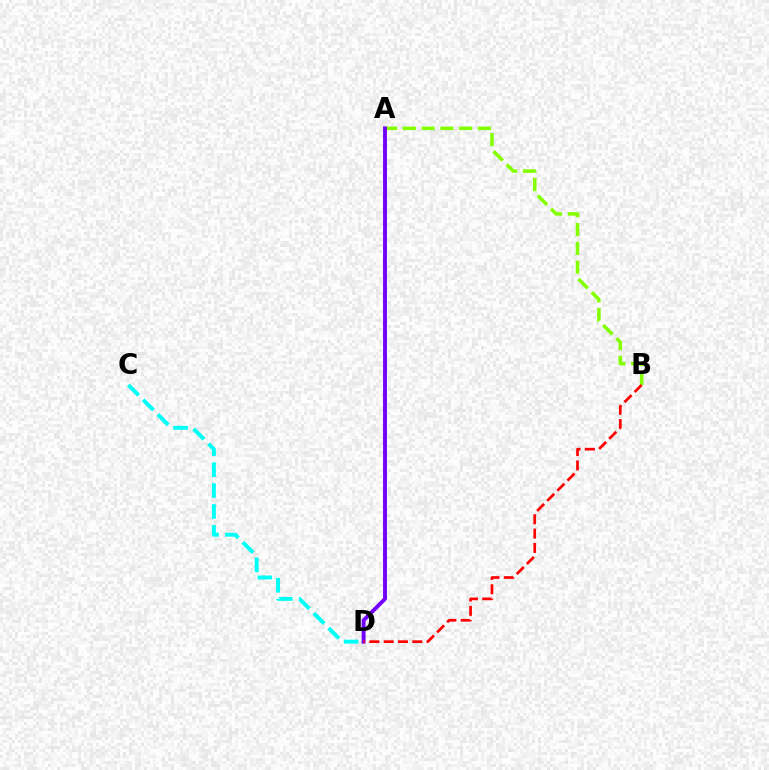{('A', 'B'): [{'color': '#84ff00', 'line_style': 'dashed', 'thickness': 2.55}], ('A', 'D'): [{'color': '#7200ff', 'line_style': 'solid', 'thickness': 2.81}], ('C', 'D'): [{'color': '#00fff6', 'line_style': 'dashed', 'thickness': 2.84}], ('B', 'D'): [{'color': '#ff0000', 'line_style': 'dashed', 'thickness': 1.94}]}